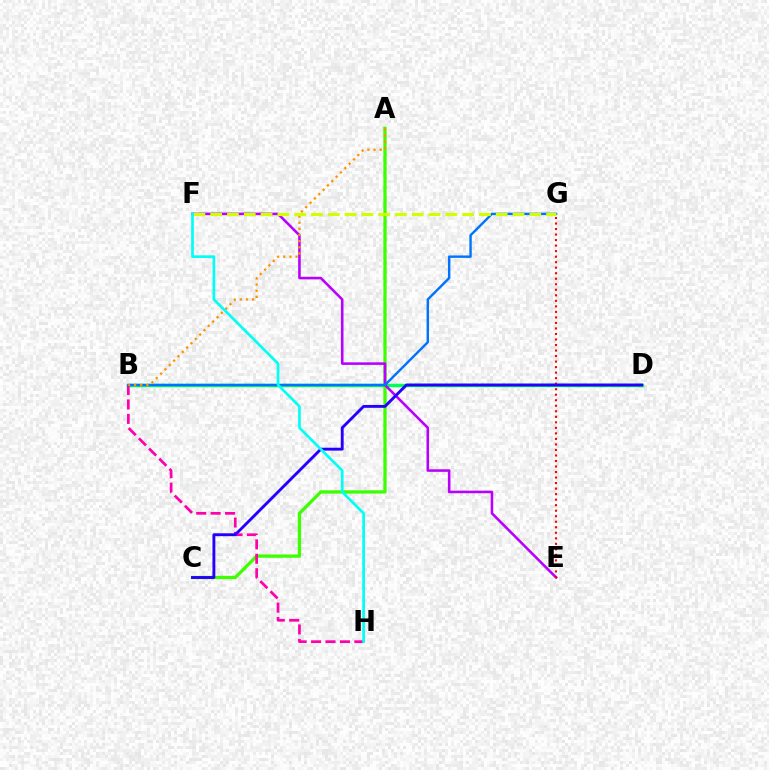{('B', 'D'): [{'color': '#00ff5c', 'line_style': 'solid', 'thickness': 2.47}], ('A', 'C'): [{'color': '#3dff00', 'line_style': 'solid', 'thickness': 2.37}], ('E', 'F'): [{'color': '#b900ff', 'line_style': 'solid', 'thickness': 1.85}], ('B', 'H'): [{'color': '#ff00ac', 'line_style': 'dashed', 'thickness': 1.96}], ('B', 'G'): [{'color': '#0074ff', 'line_style': 'solid', 'thickness': 1.74}], ('A', 'B'): [{'color': '#ff9400', 'line_style': 'dotted', 'thickness': 1.67}], ('E', 'G'): [{'color': '#ff0000', 'line_style': 'dotted', 'thickness': 1.5}], ('F', 'G'): [{'color': '#d1ff00', 'line_style': 'dashed', 'thickness': 2.28}], ('C', 'D'): [{'color': '#2500ff', 'line_style': 'solid', 'thickness': 2.07}], ('F', 'H'): [{'color': '#00fff6', 'line_style': 'solid', 'thickness': 1.94}]}